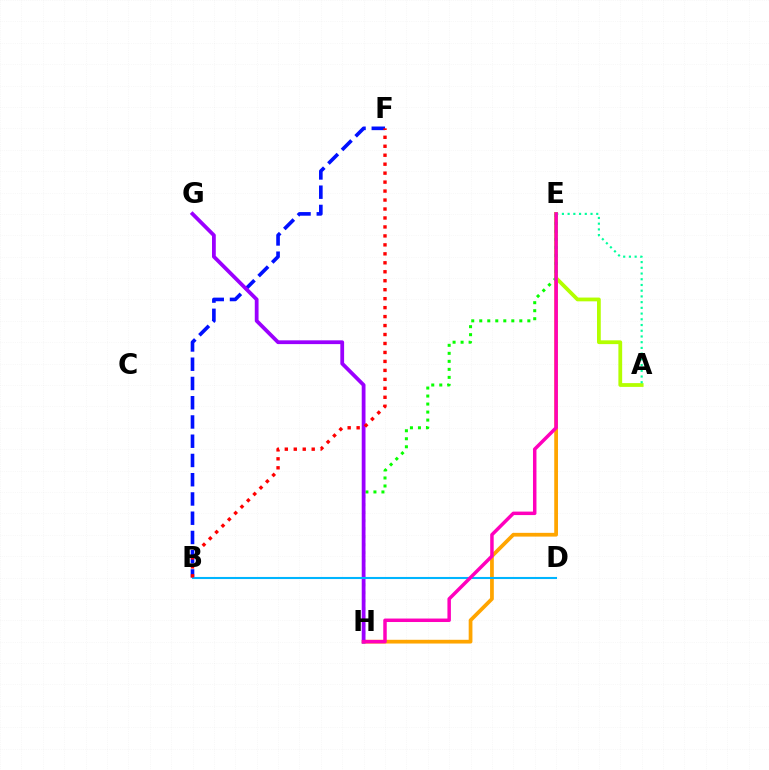{('B', 'F'): [{'color': '#0010ff', 'line_style': 'dashed', 'thickness': 2.62}, {'color': '#ff0000', 'line_style': 'dotted', 'thickness': 2.44}], ('E', 'H'): [{'color': '#ffa500', 'line_style': 'solid', 'thickness': 2.7}, {'color': '#08ff00', 'line_style': 'dotted', 'thickness': 2.18}, {'color': '#ff00bd', 'line_style': 'solid', 'thickness': 2.51}], ('A', 'E'): [{'color': '#b3ff00', 'line_style': 'solid', 'thickness': 2.72}, {'color': '#00ff9d', 'line_style': 'dotted', 'thickness': 1.55}], ('G', 'H'): [{'color': '#9b00ff', 'line_style': 'solid', 'thickness': 2.72}], ('B', 'D'): [{'color': '#00b5ff', 'line_style': 'solid', 'thickness': 1.51}]}